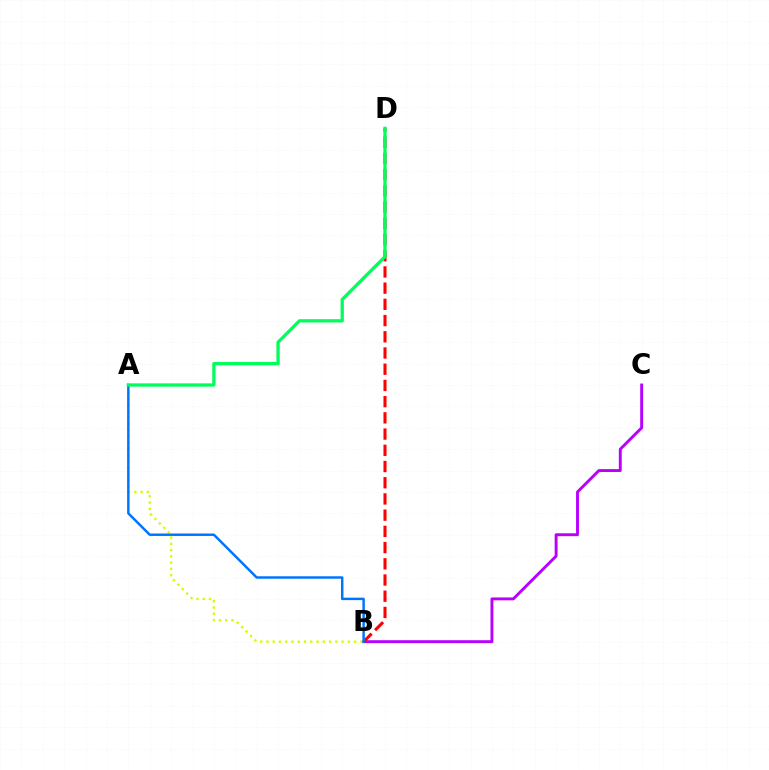{('B', 'C'): [{'color': '#b900ff', 'line_style': 'solid', 'thickness': 2.09}], ('B', 'D'): [{'color': '#ff0000', 'line_style': 'dashed', 'thickness': 2.2}], ('A', 'B'): [{'color': '#d1ff00', 'line_style': 'dotted', 'thickness': 1.7}, {'color': '#0074ff', 'line_style': 'solid', 'thickness': 1.77}], ('A', 'D'): [{'color': '#00ff5c', 'line_style': 'solid', 'thickness': 2.37}]}